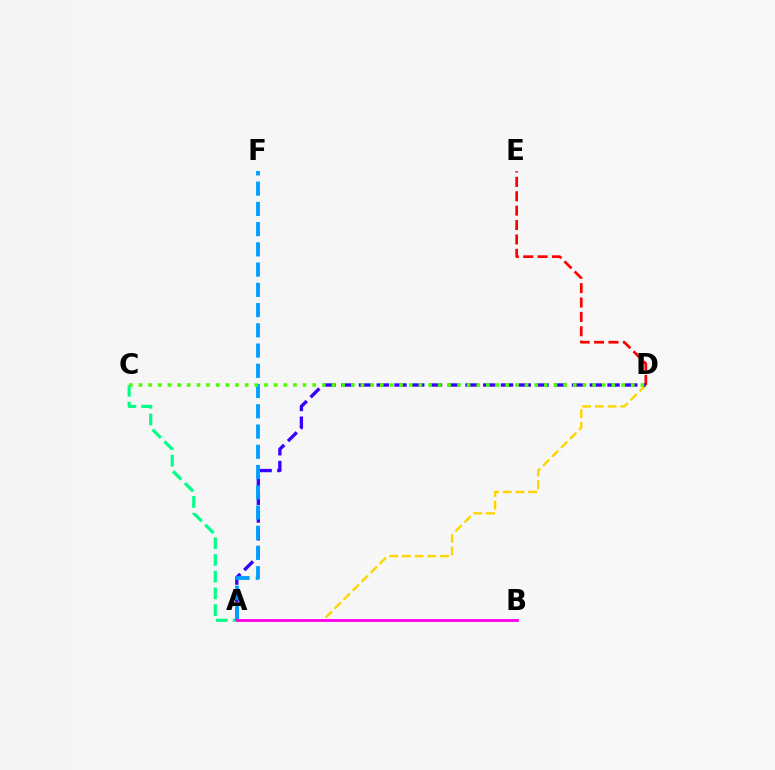{('D', 'E'): [{'color': '#ff0000', 'line_style': 'dashed', 'thickness': 1.95}], ('A', 'D'): [{'color': '#ffd500', 'line_style': 'dashed', 'thickness': 1.73}, {'color': '#3700ff', 'line_style': 'dashed', 'thickness': 2.41}], ('A', 'C'): [{'color': '#00ff86', 'line_style': 'dashed', 'thickness': 2.27}], ('A', 'F'): [{'color': '#009eff', 'line_style': 'dashed', 'thickness': 2.75}], ('A', 'B'): [{'color': '#ff00ed', 'line_style': 'solid', 'thickness': 2.04}], ('C', 'D'): [{'color': '#4fff00', 'line_style': 'dotted', 'thickness': 2.62}]}